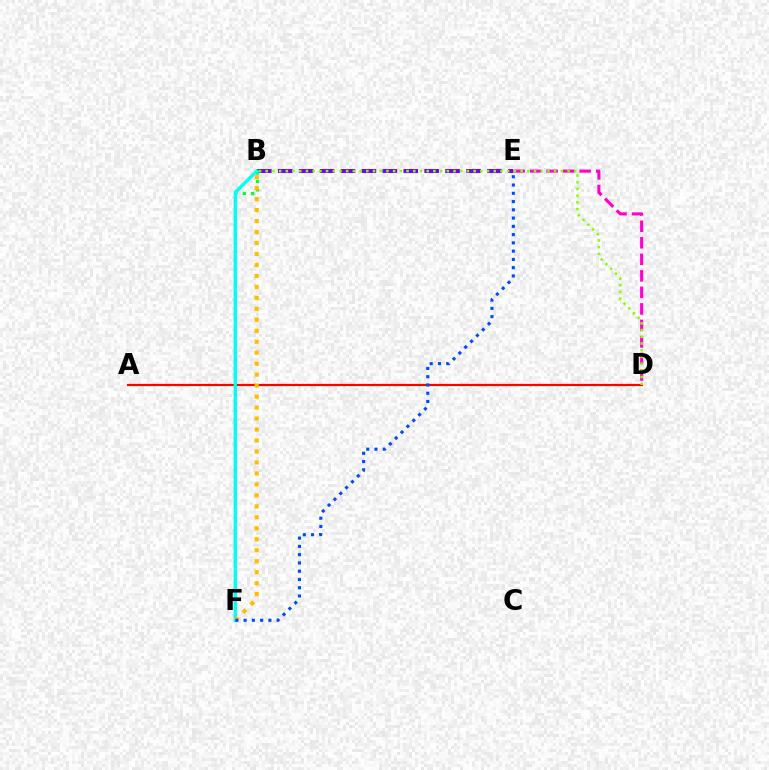{('B', 'E'): [{'color': '#7200ff', 'line_style': 'dashed', 'thickness': 2.84}], ('D', 'E'): [{'color': '#ff00cf', 'line_style': 'dashed', 'thickness': 2.24}], ('B', 'F'): [{'color': '#00ff39', 'line_style': 'dotted', 'thickness': 2.28}, {'color': '#00fff6', 'line_style': 'solid', 'thickness': 2.41}, {'color': '#ffbd00', 'line_style': 'dotted', 'thickness': 2.98}], ('A', 'D'): [{'color': '#ff0000', 'line_style': 'solid', 'thickness': 1.56}], ('B', 'D'): [{'color': '#84ff00', 'line_style': 'dotted', 'thickness': 1.82}], ('E', 'F'): [{'color': '#004bff', 'line_style': 'dotted', 'thickness': 2.25}]}